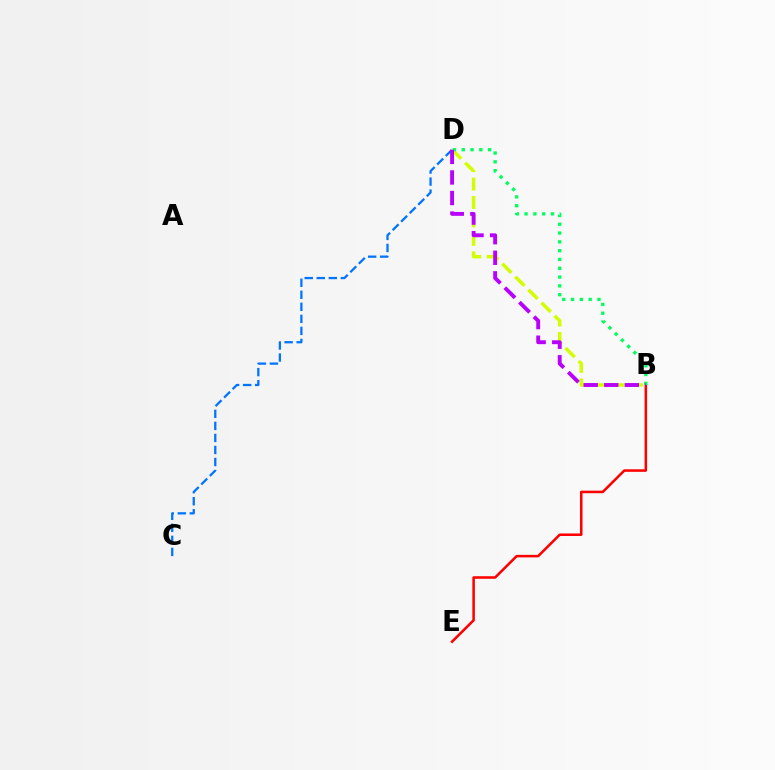{('B', 'E'): [{'color': '#ff0000', 'line_style': 'solid', 'thickness': 1.83}], ('B', 'D'): [{'color': '#d1ff00', 'line_style': 'dashed', 'thickness': 2.5}, {'color': '#00ff5c', 'line_style': 'dotted', 'thickness': 2.39}, {'color': '#b900ff', 'line_style': 'dashed', 'thickness': 2.79}], ('C', 'D'): [{'color': '#0074ff', 'line_style': 'dashed', 'thickness': 1.64}]}